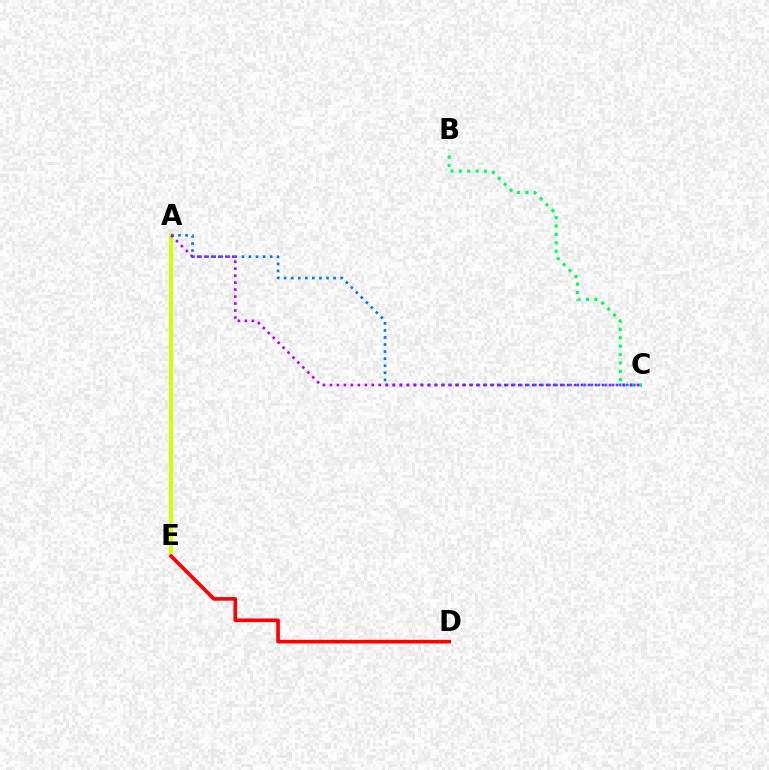{('A', 'E'): [{'color': '#d1ff00', 'line_style': 'solid', 'thickness': 2.76}], ('A', 'C'): [{'color': '#0074ff', 'line_style': 'dotted', 'thickness': 1.92}, {'color': '#b900ff', 'line_style': 'dotted', 'thickness': 1.9}], ('B', 'C'): [{'color': '#00ff5c', 'line_style': 'dotted', 'thickness': 2.28}], ('D', 'E'): [{'color': '#ff0000', 'line_style': 'solid', 'thickness': 2.62}]}